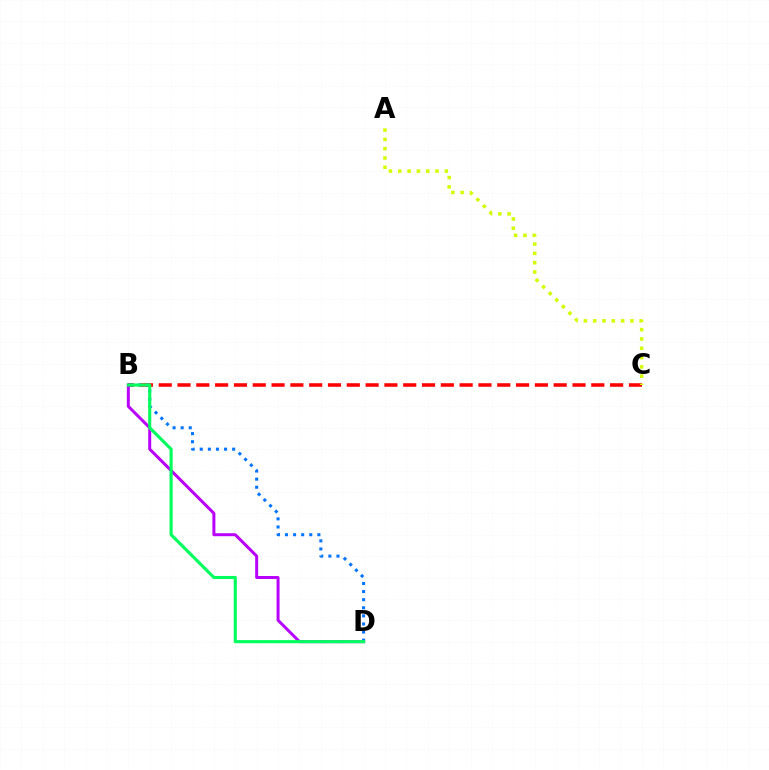{('B', 'C'): [{'color': '#ff0000', 'line_style': 'dashed', 'thickness': 2.56}], ('B', 'D'): [{'color': '#b900ff', 'line_style': 'solid', 'thickness': 2.15}, {'color': '#0074ff', 'line_style': 'dotted', 'thickness': 2.2}, {'color': '#00ff5c', 'line_style': 'solid', 'thickness': 2.24}], ('A', 'C'): [{'color': '#d1ff00', 'line_style': 'dotted', 'thickness': 2.53}]}